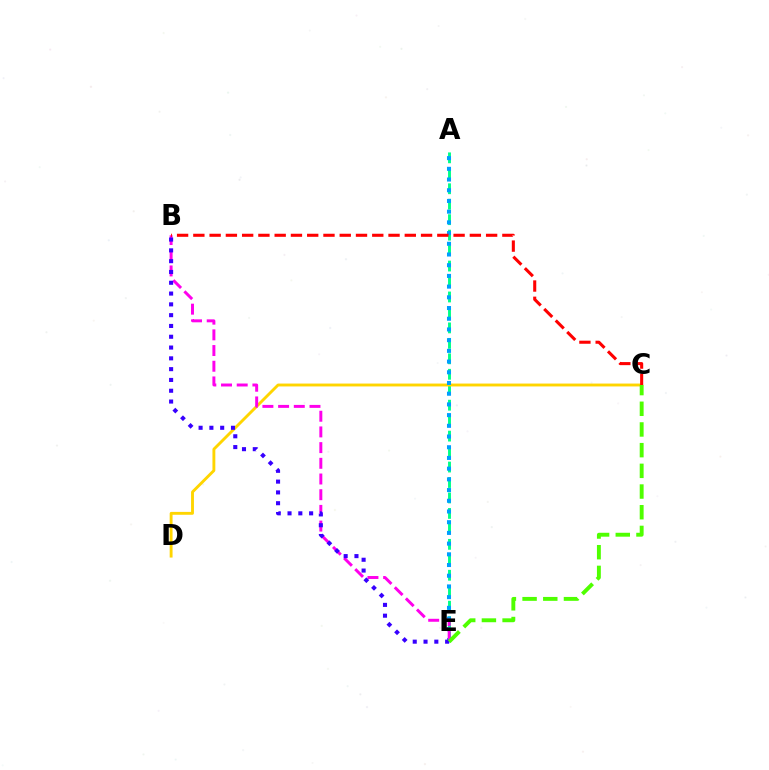{('A', 'E'): [{'color': '#00ff86', 'line_style': 'dashed', 'thickness': 2.1}, {'color': '#009eff', 'line_style': 'dotted', 'thickness': 2.91}], ('C', 'D'): [{'color': '#ffd500', 'line_style': 'solid', 'thickness': 2.07}], ('B', 'E'): [{'color': '#ff00ed', 'line_style': 'dashed', 'thickness': 2.13}, {'color': '#3700ff', 'line_style': 'dotted', 'thickness': 2.93}], ('B', 'C'): [{'color': '#ff0000', 'line_style': 'dashed', 'thickness': 2.21}], ('C', 'E'): [{'color': '#4fff00', 'line_style': 'dashed', 'thickness': 2.81}]}